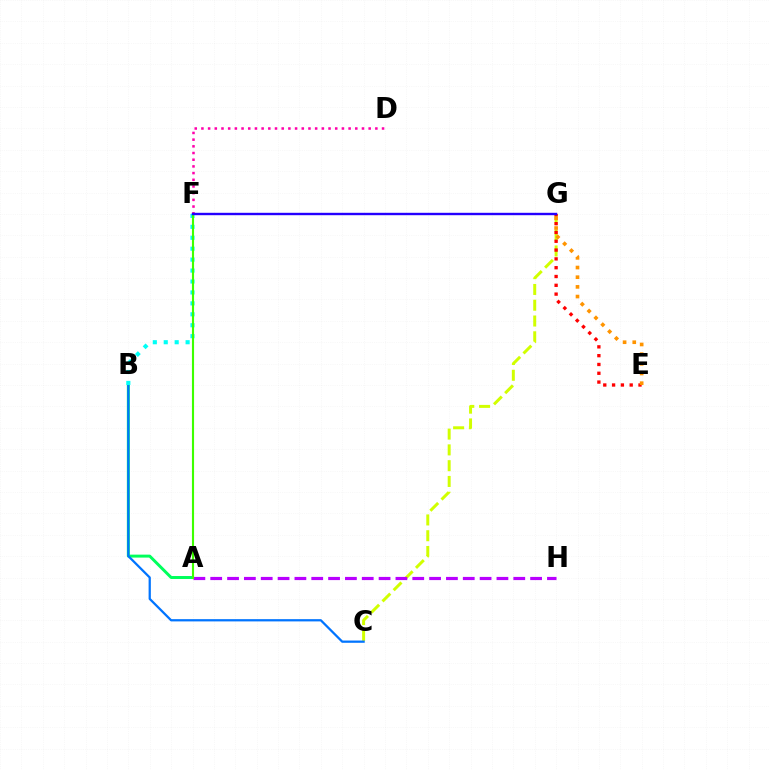{('C', 'G'): [{'color': '#d1ff00', 'line_style': 'dashed', 'thickness': 2.14}], ('E', 'G'): [{'color': '#ff0000', 'line_style': 'dotted', 'thickness': 2.39}, {'color': '#ff9400', 'line_style': 'dotted', 'thickness': 2.63}], ('A', 'B'): [{'color': '#00ff5c', 'line_style': 'solid', 'thickness': 2.14}], ('D', 'F'): [{'color': '#ff00ac', 'line_style': 'dotted', 'thickness': 1.82}], ('B', 'C'): [{'color': '#0074ff', 'line_style': 'solid', 'thickness': 1.62}], ('A', 'H'): [{'color': '#b900ff', 'line_style': 'dashed', 'thickness': 2.29}], ('B', 'F'): [{'color': '#00fff6', 'line_style': 'dotted', 'thickness': 2.97}], ('A', 'F'): [{'color': '#3dff00', 'line_style': 'solid', 'thickness': 1.53}], ('F', 'G'): [{'color': '#2500ff', 'line_style': 'solid', 'thickness': 1.73}]}